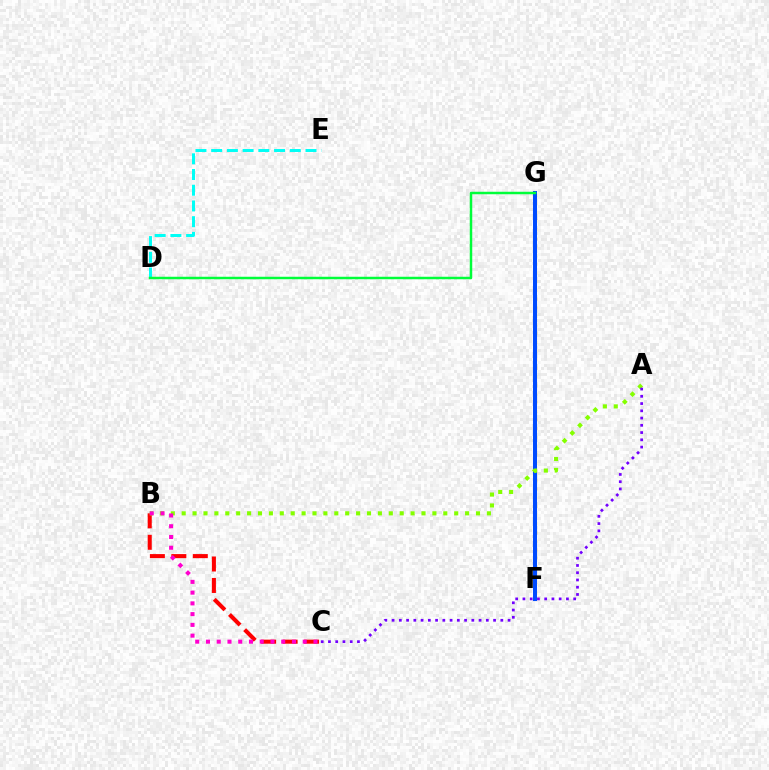{('D', 'E'): [{'color': '#00fff6', 'line_style': 'dashed', 'thickness': 2.14}], ('F', 'G'): [{'color': '#ffbd00', 'line_style': 'dotted', 'thickness': 2.35}, {'color': '#004bff', 'line_style': 'solid', 'thickness': 2.89}], ('D', 'G'): [{'color': '#00ff39', 'line_style': 'solid', 'thickness': 1.79}], ('B', 'C'): [{'color': '#ff0000', 'line_style': 'dashed', 'thickness': 2.92}, {'color': '#ff00cf', 'line_style': 'dotted', 'thickness': 2.92}], ('A', 'B'): [{'color': '#84ff00', 'line_style': 'dotted', 'thickness': 2.96}], ('A', 'C'): [{'color': '#7200ff', 'line_style': 'dotted', 'thickness': 1.97}]}